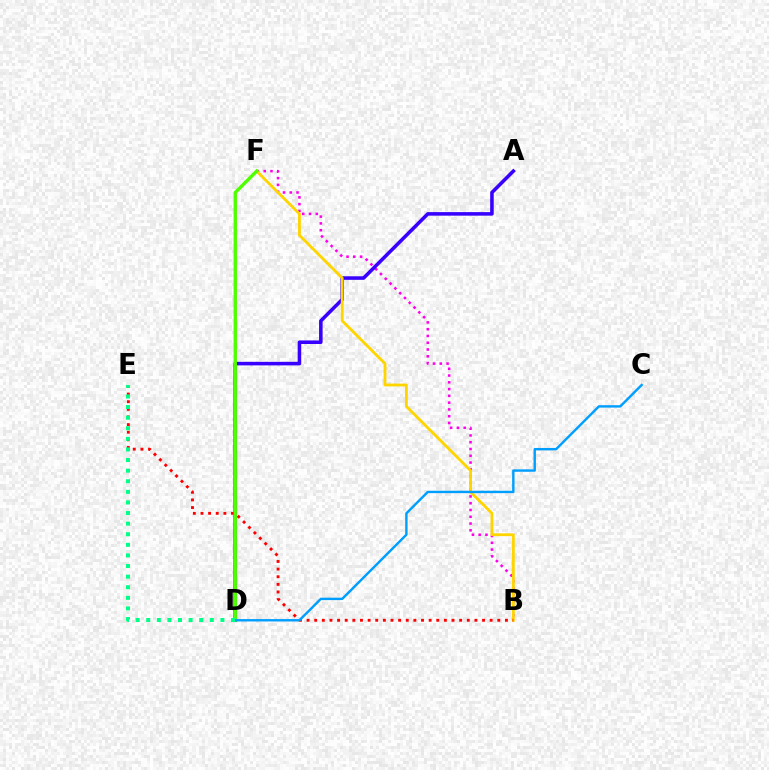{('B', 'F'): [{'color': '#ff00ed', 'line_style': 'dotted', 'thickness': 1.84}, {'color': '#ffd500', 'line_style': 'solid', 'thickness': 2.03}], ('A', 'D'): [{'color': '#3700ff', 'line_style': 'solid', 'thickness': 2.56}], ('B', 'E'): [{'color': '#ff0000', 'line_style': 'dotted', 'thickness': 2.07}], ('D', 'F'): [{'color': '#4fff00', 'line_style': 'solid', 'thickness': 2.42}], ('C', 'D'): [{'color': '#009eff', 'line_style': 'solid', 'thickness': 1.73}], ('D', 'E'): [{'color': '#00ff86', 'line_style': 'dotted', 'thickness': 2.88}]}